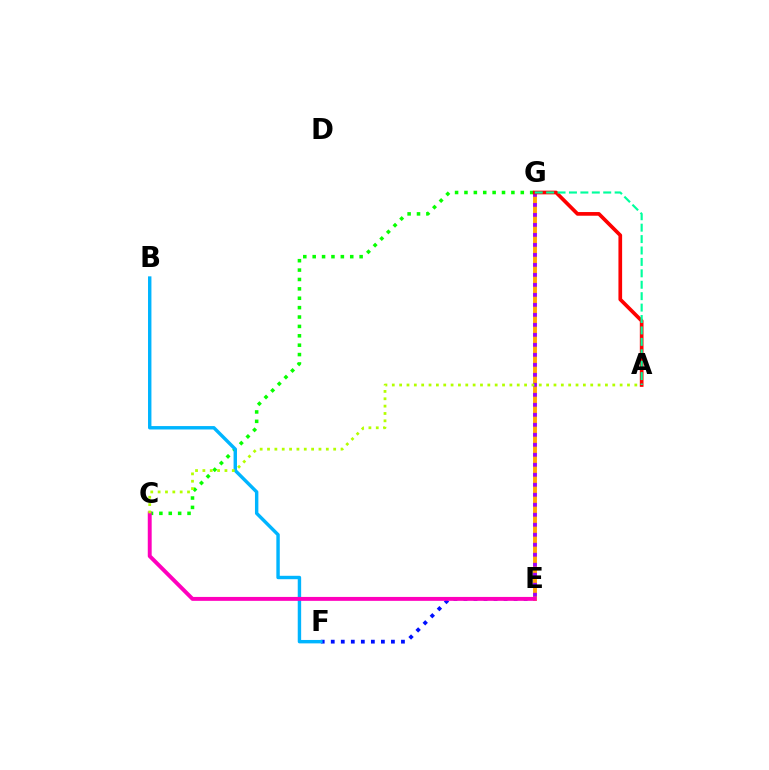{('E', 'F'): [{'color': '#0010ff', 'line_style': 'dotted', 'thickness': 2.72}], ('C', 'G'): [{'color': '#08ff00', 'line_style': 'dotted', 'thickness': 2.55}], ('E', 'G'): [{'color': '#ffa500', 'line_style': 'solid', 'thickness': 2.8}, {'color': '#9b00ff', 'line_style': 'dotted', 'thickness': 2.72}], ('B', 'F'): [{'color': '#00b5ff', 'line_style': 'solid', 'thickness': 2.46}], ('A', 'G'): [{'color': '#ff0000', 'line_style': 'solid', 'thickness': 2.65}, {'color': '#00ff9d', 'line_style': 'dashed', 'thickness': 1.55}], ('C', 'E'): [{'color': '#ff00bd', 'line_style': 'solid', 'thickness': 2.82}], ('A', 'C'): [{'color': '#b3ff00', 'line_style': 'dotted', 'thickness': 2.0}]}